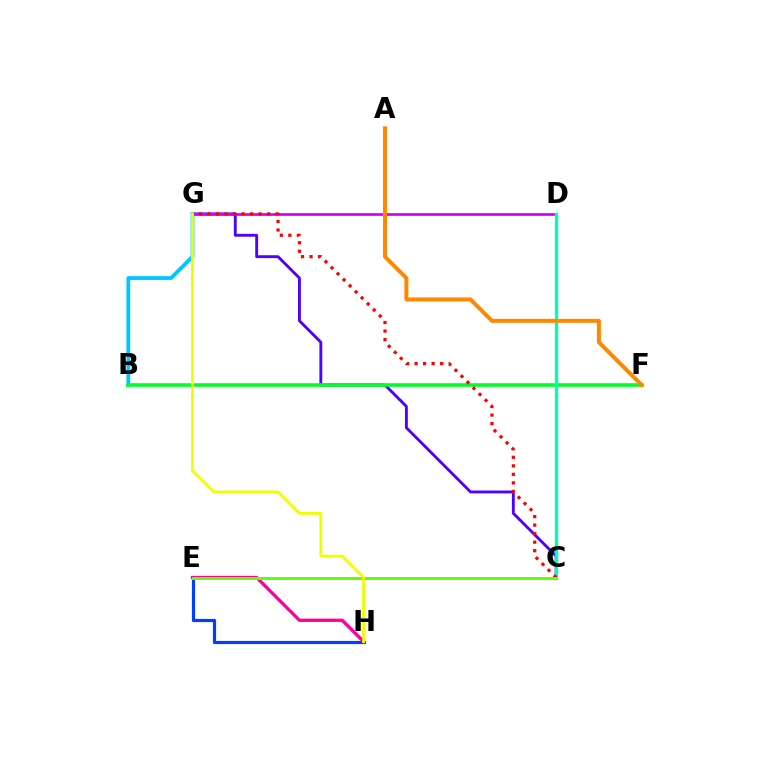{('C', 'G'): [{'color': '#4f00ff', 'line_style': 'solid', 'thickness': 2.07}, {'color': '#ff0000', 'line_style': 'dotted', 'thickness': 2.31}], ('E', 'H'): [{'color': '#003fff', 'line_style': 'solid', 'thickness': 2.29}, {'color': '#ff00a0', 'line_style': 'solid', 'thickness': 2.4}], ('B', 'G'): [{'color': '#00c7ff', 'line_style': 'solid', 'thickness': 2.75}], ('B', 'F'): [{'color': '#00ff27', 'line_style': 'solid', 'thickness': 2.6}], ('D', 'G'): [{'color': '#d600ff', 'line_style': 'solid', 'thickness': 1.97}], ('C', 'D'): [{'color': '#00ffaf', 'line_style': 'solid', 'thickness': 2.39}], ('C', 'E'): [{'color': '#66ff00', 'line_style': 'solid', 'thickness': 2.16}], ('A', 'F'): [{'color': '#ff8800', 'line_style': 'solid', 'thickness': 2.87}], ('G', 'H'): [{'color': '#eeff00', 'line_style': 'solid', 'thickness': 2.06}]}